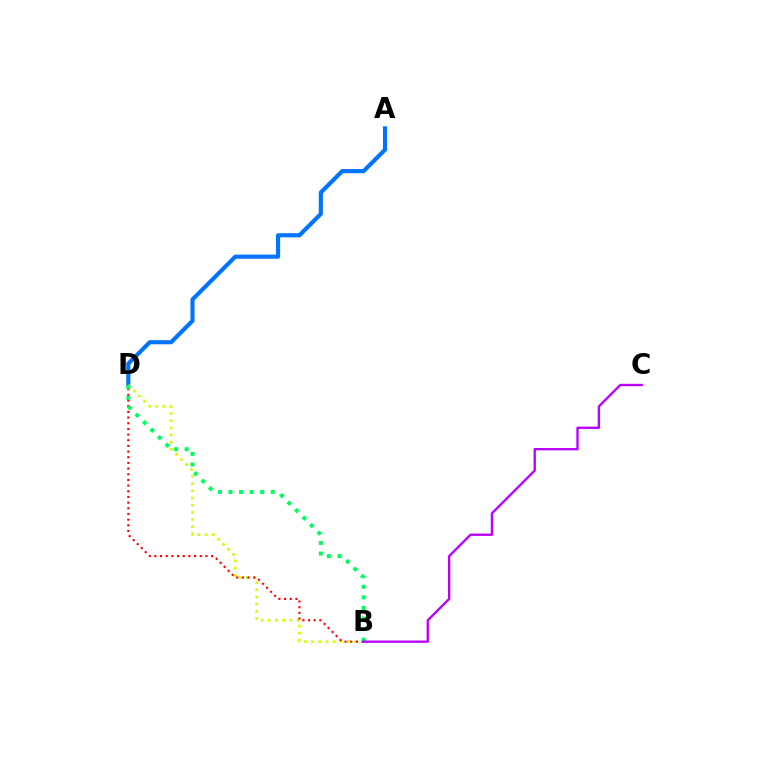{('A', 'D'): [{'color': '#0074ff', 'line_style': 'solid', 'thickness': 2.98}], ('B', 'D'): [{'color': '#d1ff00', 'line_style': 'dotted', 'thickness': 1.95}, {'color': '#ff0000', 'line_style': 'dotted', 'thickness': 1.54}, {'color': '#00ff5c', 'line_style': 'dotted', 'thickness': 2.87}], ('B', 'C'): [{'color': '#b900ff', 'line_style': 'solid', 'thickness': 1.69}]}